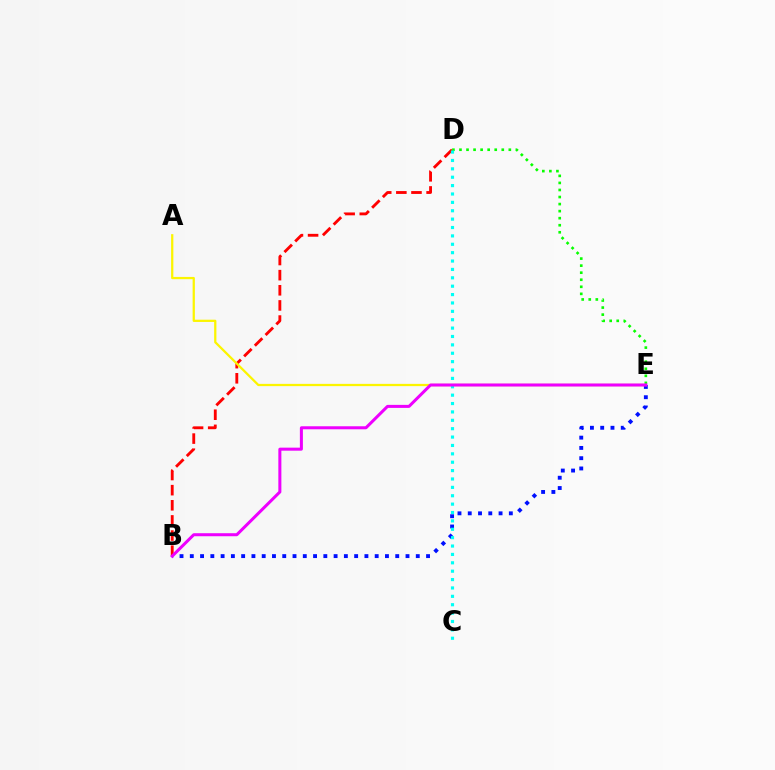{('B', 'E'): [{'color': '#0010ff', 'line_style': 'dotted', 'thickness': 2.79}, {'color': '#ee00ff', 'line_style': 'solid', 'thickness': 2.18}], ('B', 'D'): [{'color': '#ff0000', 'line_style': 'dashed', 'thickness': 2.06}], ('D', 'E'): [{'color': '#08ff00', 'line_style': 'dotted', 'thickness': 1.92}], ('A', 'E'): [{'color': '#fcf500', 'line_style': 'solid', 'thickness': 1.62}], ('C', 'D'): [{'color': '#00fff6', 'line_style': 'dotted', 'thickness': 2.28}]}